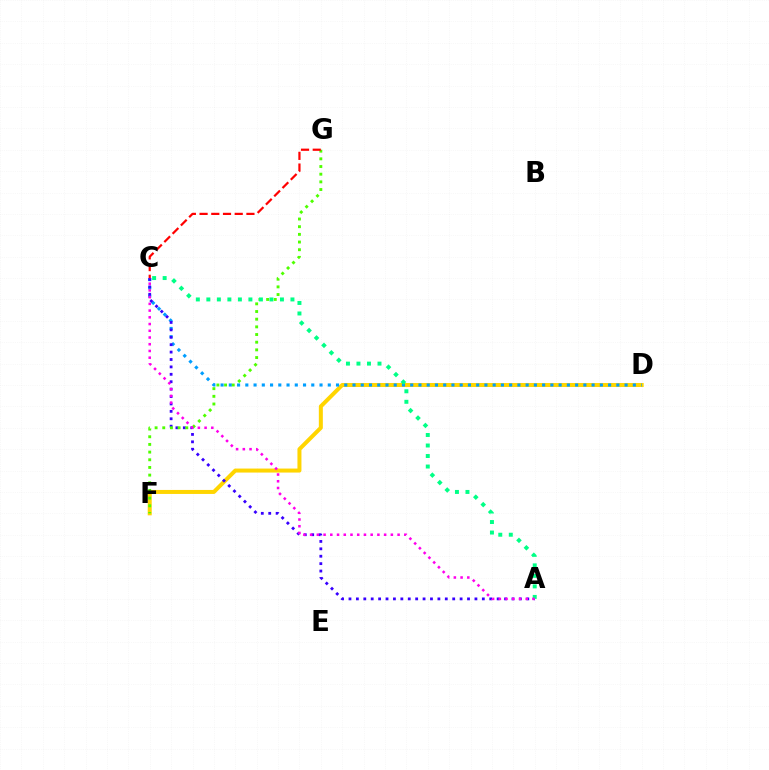{('D', 'F'): [{'color': '#ffd500', 'line_style': 'solid', 'thickness': 2.88}], ('C', 'D'): [{'color': '#009eff', 'line_style': 'dotted', 'thickness': 2.24}], ('A', 'C'): [{'color': '#3700ff', 'line_style': 'dotted', 'thickness': 2.01}, {'color': '#00ff86', 'line_style': 'dotted', 'thickness': 2.86}, {'color': '#ff00ed', 'line_style': 'dotted', 'thickness': 1.83}], ('F', 'G'): [{'color': '#4fff00', 'line_style': 'dotted', 'thickness': 2.08}], ('C', 'G'): [{'color': '#ff0000', 'line_style': 'dashed', 'thickness': 1.59}]}